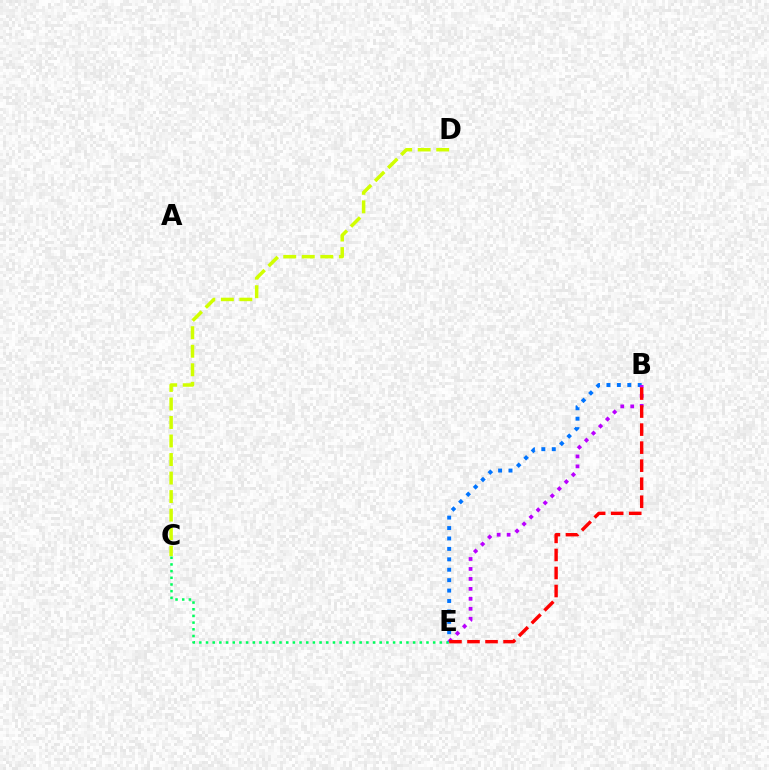{('C', 'E'): [{'color': '#00ff5c', 'line_style': 'dotted', 'thickness': 1.82}], ('B', 'E'): [{'color': '#0074ff', 'line_style': 'dotted', 'thickness': 2.83}, {'color': '#b900ff', 'line_style': 'dotted', 'thickness': 2.71}, {'color': '#ff0000', 'line_style': 'dashed', 'thickness': 2.45}], ('C', 'D'): [{'color': '#d1ff00', 'line_style': 'dashed', 'thickness': 2.52}]}